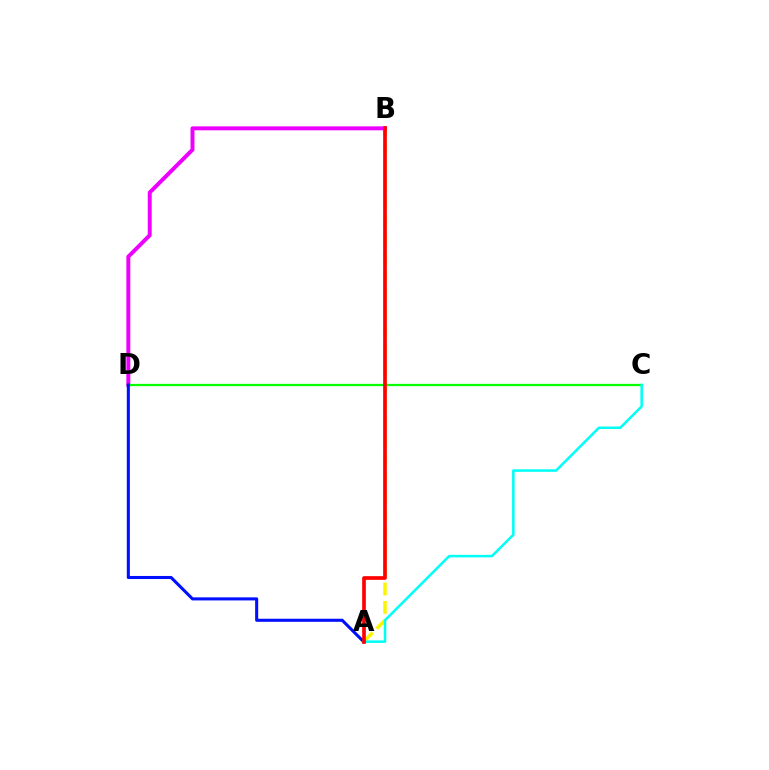{('A', 'B'): [{'color': '#fcf500', 'line_style': 'dashed', 'thickness': 2.5}, {'color': '#ff0000', 'line_style': 'solid', 'thickness': 2.64}], ('B', 'D'): [{'color': '#ee00ff', 'line_style': 'solid', 'thickness': 2.85}], ('C', 'D'): [{'color': '#08ff00', 'line_style': 'solid', 'thickness': 1.63}], ('A', 'D'): [{'color': '#0010ff', 'line_style': 'solid', 'thickness': 2.21}], ('A', 'C'): [{'color': '#00fff6', 'line_style': 'solid', 'thickness': 1.82}]}